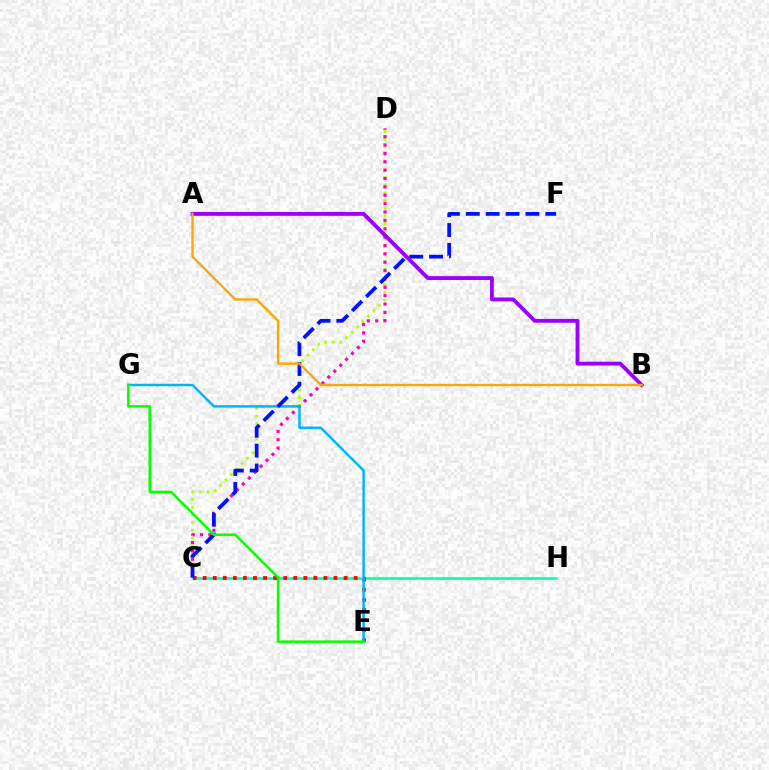{('C', 'D'): [{'color': '#b3ff00', 'line_style': 'dotted', 'thickness': 2.08}, {'color': '#ff00bd', 'line_style': 'dotted', 'thickness': 2.27}], ('C', 'H'): [{'color': '#00ff9d', 'line_style': 'solid', 'thickness': 1.8}], ('C', 'E'): [{'color': '#ff0000', 'line_style': 'dotted', 'thickness': 2.73}], ('E', 'G'): [{'color': '#00b5ff', 'line_style': 'solid', 'thickness': 1.78}, {'color': '#08ff00', 'line_style': 'solid', 'thickness': 1.81}], ('C', 'F'): [{'color': '#0010ff', 'line_style': 'dashed', 'thickness': 2.7}], ('A', 'B'): [{'color': '#9b00ff', 'line_style': 'solid', 'thickness': 2.77}, {'color': '#ffa500', 'line_style': 'solid', 'thickness': 1.68}]}